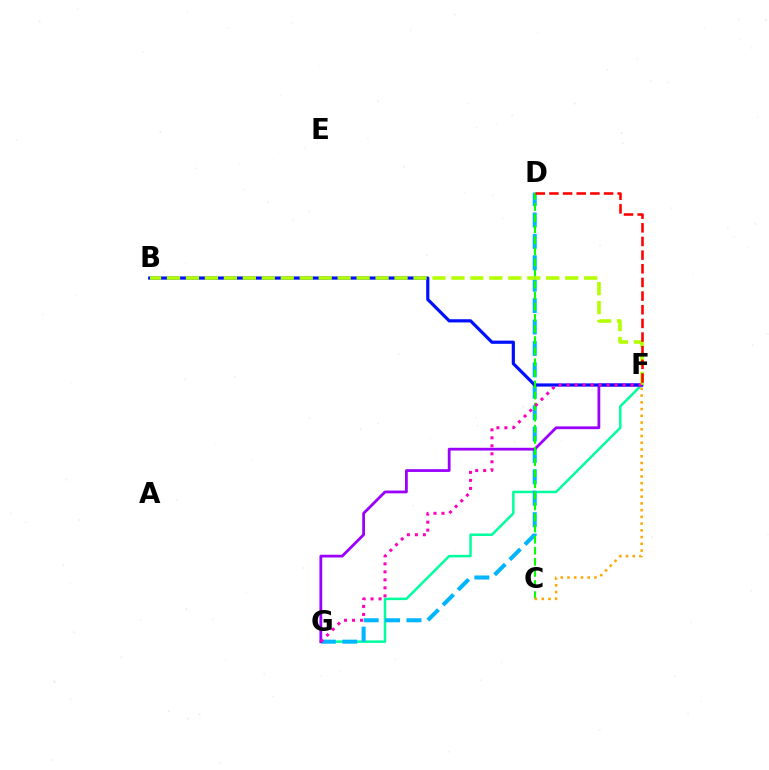{('F', 'G'): [{'color': '#00ff9d', 'line_style': 'solid', 'thickness': 1.79}, {'color': '#9b00ff', 'line_style': 'solid', 'thickness': 2.0}, {'color': '#ff00bd', 'line_style': 'dotted', 'thickness': 2.17}], ('D', 'G'): [{'color': '#00b5ff', 'line_style': 'dashed', 'thickness': 2.91}], ('B', 'F'): [{'color': '#0010ff', 'line_style': 'solid', 'thickness': 2.3}, {'color': '#b3ff00', 'line_style': 'dashed', 'thickness': 2.58}], ('C', 'D'): [{'color': '#08ff00', 'line_style': 'dashed', 'thickness': 1.51}], ('C', 'F'): [{'color': '#ffa500', 'line_style': 'dotted', 'thickness': 1.83}], ('D', 'F'): [{'color': '#ff0000', 'line_style': 'dashed', 'thickness': 1.86}]}